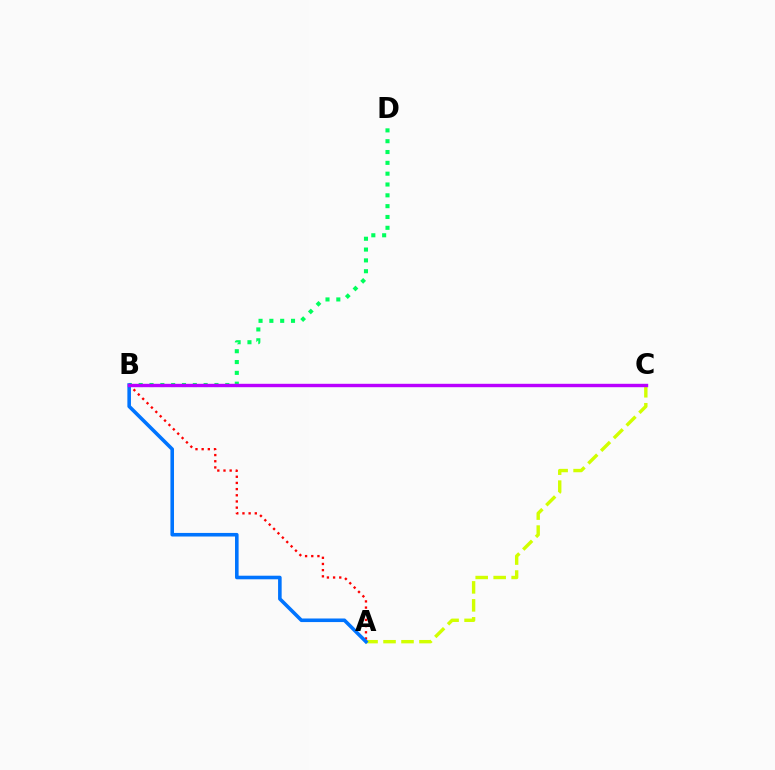{('A', 'C'): [{'color': '#d1ff00', 'line_style': 'dashed', 'thickness': 2.44}], ('B', 'D'): [{'color': '#00ff5c', 'line_style': 'dotted', 'thickness': 2.94}], ('A', 'B'): [{'color': '#ff0000', 'line_style': 'dotted', 'thickness': 1.68}, {'color': '#0074ff', 'line_style': 'solid', 'thickness': 2.58}], ('B', 'C'): [{'color': '#b900ff', 'line_style': 'solid', 'thickness': 2.45}]}